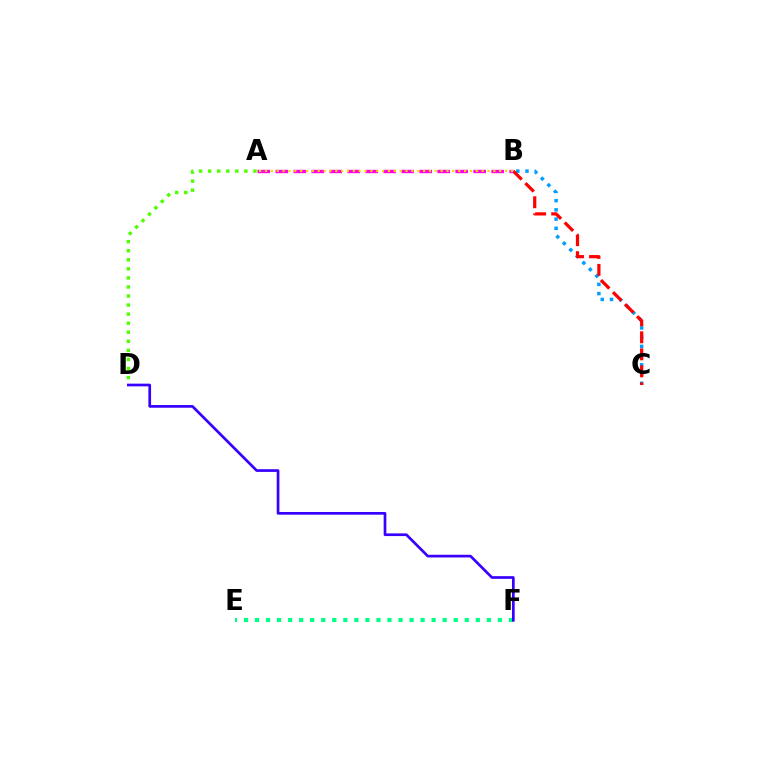{('A', 'D'): [{'color': '#4fff00', 'line_style': 'dotted', 'thickness': 2.46}], ('E', 'F'): [{'color': '#00ff86', 'line_style': 'dotted', 'thickness': 3.0}], ('B', 'C'): [{'color': '#009eff', 'line_style': 'dotted', 'thickness': 2.51}, {'color': '#ff0000', 'line_style': 'dashed', 'thickness': 2.31}], ('A', 'B'): [{'color': '#ff00ed', 'line_style': 'dashed', 'thickness': 2.44}, {'color': '#ffd500', 'line_style': 'dotted', 'thickness': 1.59}], ('D', 'F'): [{'color': '#3700ff', 'line_style': 'solid', 'thickness': 1.94}]}